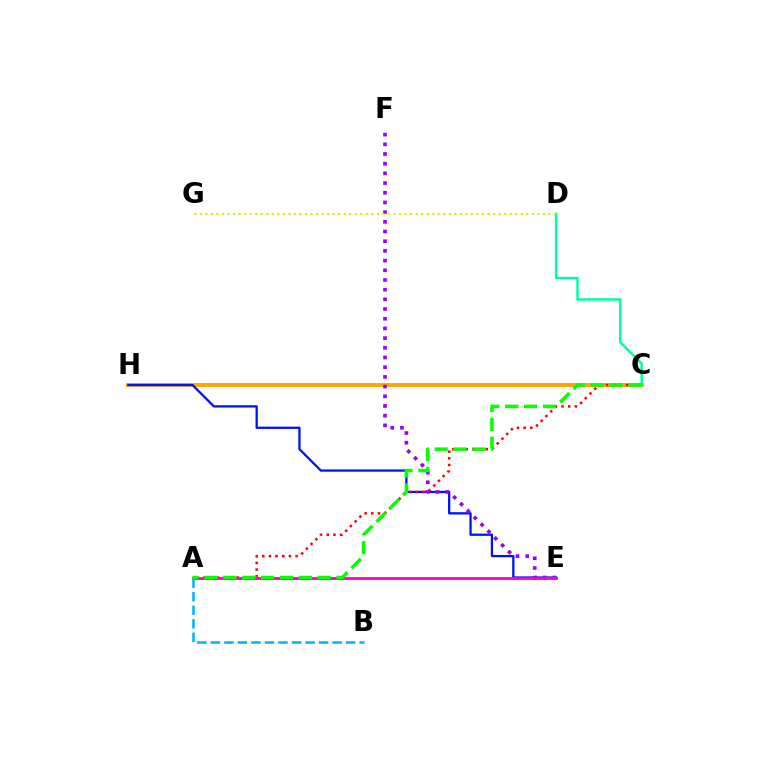{('C', 'H'): [{'color': '#ffa500', 'line_style': 'solid', 'thickness': 2.8}], ('E', 'H'): [{'color': '#0010ff', 'line_style': 'solid', 'thickness': 1.64}], ('A', 'C'): [{'color': '#ff0000', 'line_style': 'dotted', 'thickness': 1.81}, {'color': '#08ff00', 'line_style': 'dashed', 'thickness': 2.57}], ('C', 'D'): [{'color': '#00ff9d', 'line_style': 'solid', 'thickness': 1.77}], ('E', 'F'): [{'color': '#9b00ff', 'line_style': 'dotted', 'thickness': 2.63}], ('D', 'G'): [{'color': '#b3ff00', 'line_style': 'dotted', 'thickness': 1.5}], ('A', 'E'): [{'color': '#ff00bd', 'line_style': 'solid', 'thickness': 2.01}], ('A', 'B'): [{'color': '#00b5ff', 'line_style': 'dashed', 'thickness': 1.84}]}